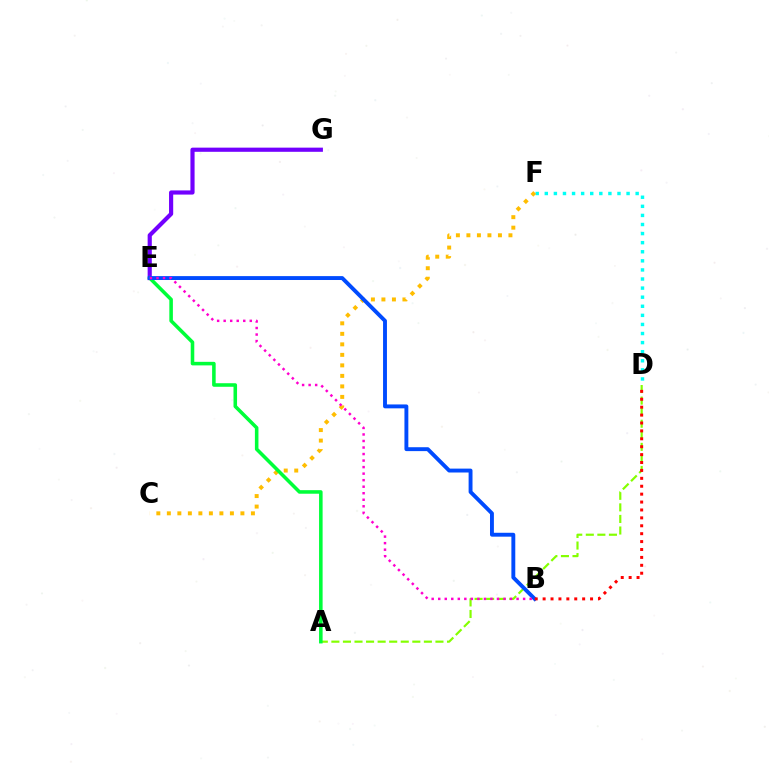{('D', 'F'): [{'color': '#00fff6', 'line_style': 'dotted', 'thickness': 2.47}], ('A', 'D'): [{'color': '#84ff00', 'line_style': 'dashed', 'thickness': 1.57}], ('C', 'F'): [{'color': '#ffbd00', 'line_style': 'dotted', 'thickness': 2.86}], ('E', 'G'): [{'color': '#7200ff', 'line_style': 'solid', 'thickness': 3.0}], ('A', 'E'): [{'color': '#00ff39', 'line_style': 'solid', 'thickness': 2.56}], ('B', 'E'): [{'color': '#004bff', 'line_style': 'solid', 'thickness': 2.8}, {'color': '#ff00cf', 'line_style': 'dotted', 'thickness': 1.77}], ('B', 'D'): [{'color': '#ff0000', 'line_style': 'dotted', 'thickness': 2.15}]}